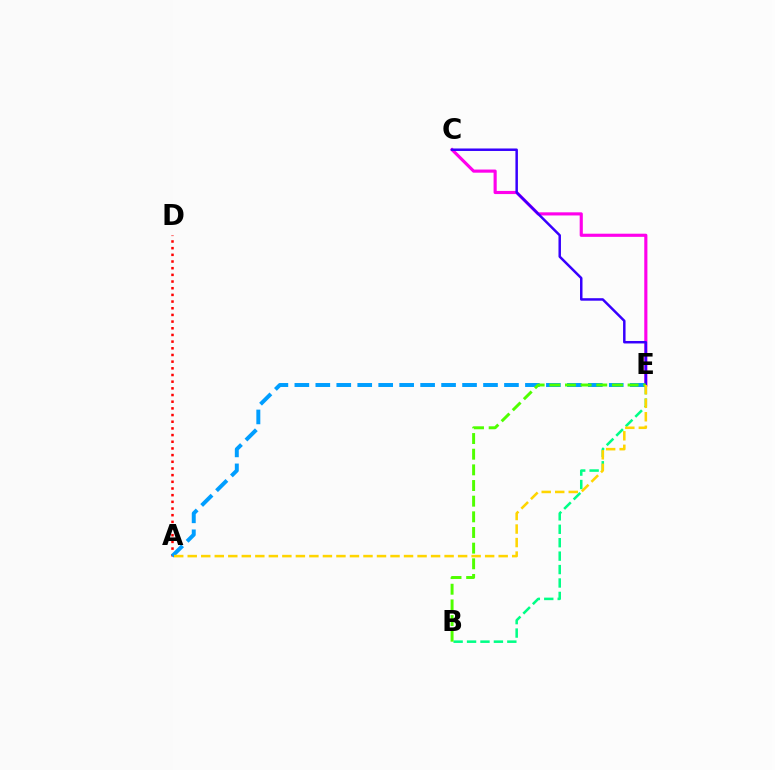{('C', 'E'): [{'color': '#ff00ed', 'line_style': 'solid', 'thickness': 2.26}, {'color': '#3700ff', 'line_style': 'solid', 'thickness': 1.79}], ('B', 'E'): [{'color': '#00ff86', 'line_style': 'dashed', 'thickness': 1.82}, {'color': '#4fff00', 'line_style': 'dashed', 'thickness': 2.13}], ('A', 'D'): [{'color': '#ff0000', 'line_style': 'dotted', 'thickness': 1.81}], ('A', 'E'): [{'color': '#009eff', 'line_style': 'dashed', 'thickness': 2.85}, {'color': '#ffd500', 'line_style': 'dashed', 'thickness': 1.84}]}